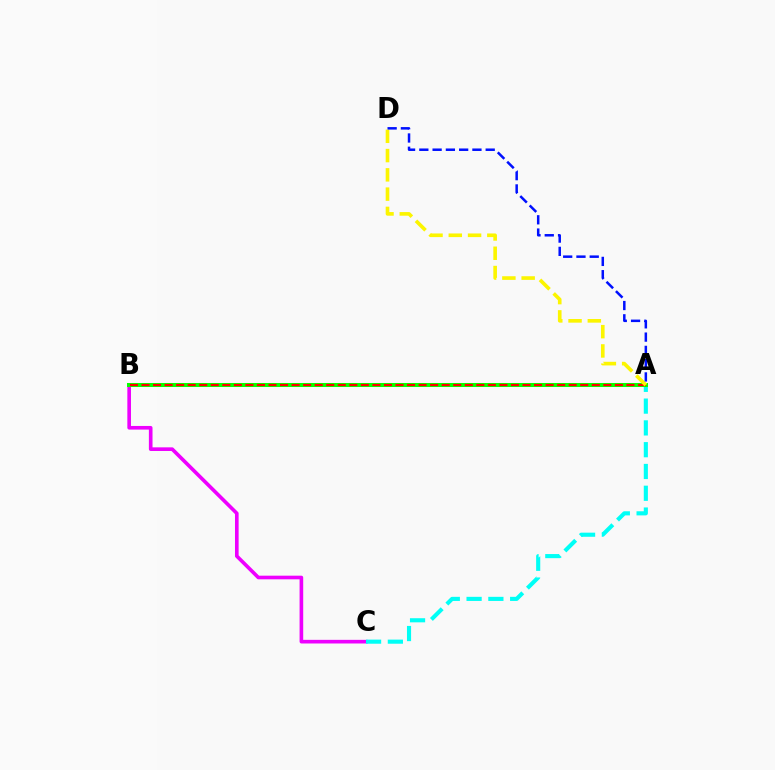{('B', 'C'): [{'color': '#ee00ff', 'line_style': 'solid', 'thickness': 2.62}], ('A', 'C'): [{'color': '#00fff6', 'line_style': 'dashed', 'thickness': 2.96}], ('A', 'B'): [{'color': '#08ff00', 'line_style': 'solid', 'thickness': 2.9}, {'color': '#ff0000', 'line_style': 'dashed', 'thickness': 1.57}], ('A', 'D'): [{'color': '#fcf500', 'line_style': 'dashed', 'thickness': 2.62}, {'color': '#0010ff', 'line_style': 'dashed', 'thickness': 1.8}]}